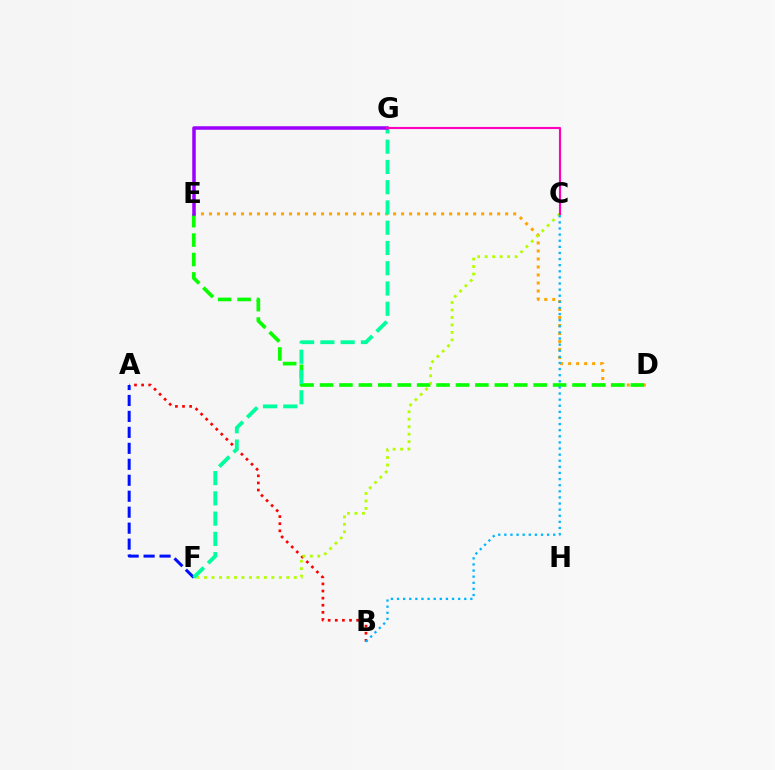{('A', 'B'): [{'color': '#ff0000', 'line_style': 'dotted', 'thickness': 1.93}], ('A', 'F'): [{'color': '#0010ff', 'line_style': 'dashed', 'thickness': 2.17}], ('D', 'E'): [{'color': '#ffa500', 'line_style': 'dotted', 'thickness': 2.18}, {'color': '#08ff00', 'line_style': 'dashed', 'thickness': 2.64}], ('C', 'F'): [{'color': '#b3ff00', 'line_style': 'dotted', 'thickness': 2.03}], ('B', 'C'): [{'color': '#00b5ff', 'line_style': 'dotted', 'thickness': 1.66}], ('F', 'G'): [{'color': '#00ff9d', 'line_style': 'dashed', 'thickness': 2.75}], ('E', 'G'): [{'color': '#9b00ff', 'line_style': 'solid', 'thickness': 2.53}], ('C', 'G'): [{'color': '#ff00bd', 'line_style': 'solid', 'thickness': 1.54}]}